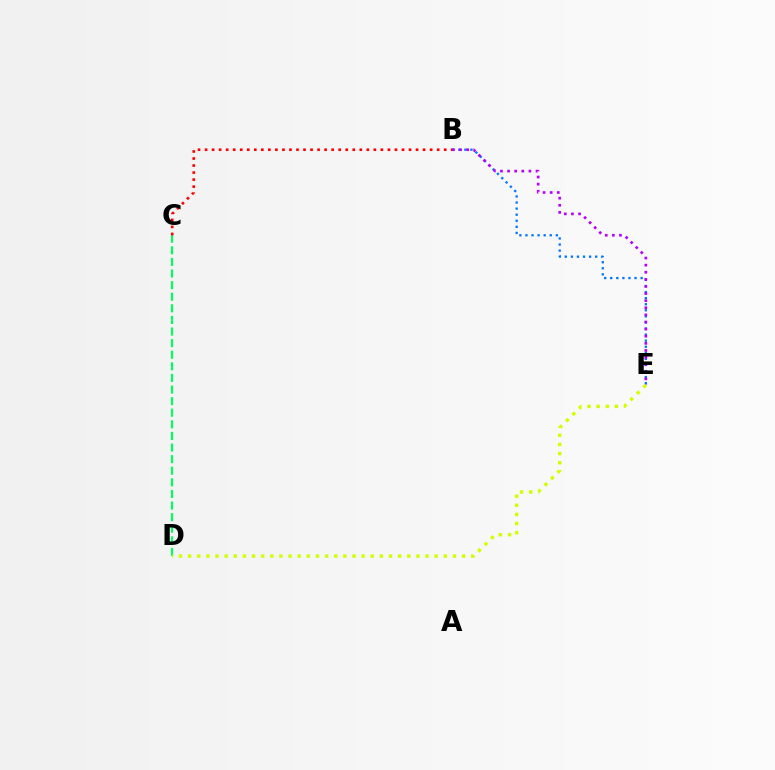{('C', 'D'): [{'color': '#00ff5c', 'line_style': 'dashed', 'thickness': 1.58}], ('B', 'E'): [{'color': '#0074ff', 'line_style': 'dotted', 'thickness': 1.65}, {'color': '#b900ff', 'line_style': 'dotted', 'thickness': 1.93}], ('D', 'E'): [{'color': '#d1ff00', 'line_style': 'dotted', 'thickness': 2.48}], ('B', 'C'): [{'color': '#ff0000', 'line_style': 'dotted', 'thickness': 1.91}]}